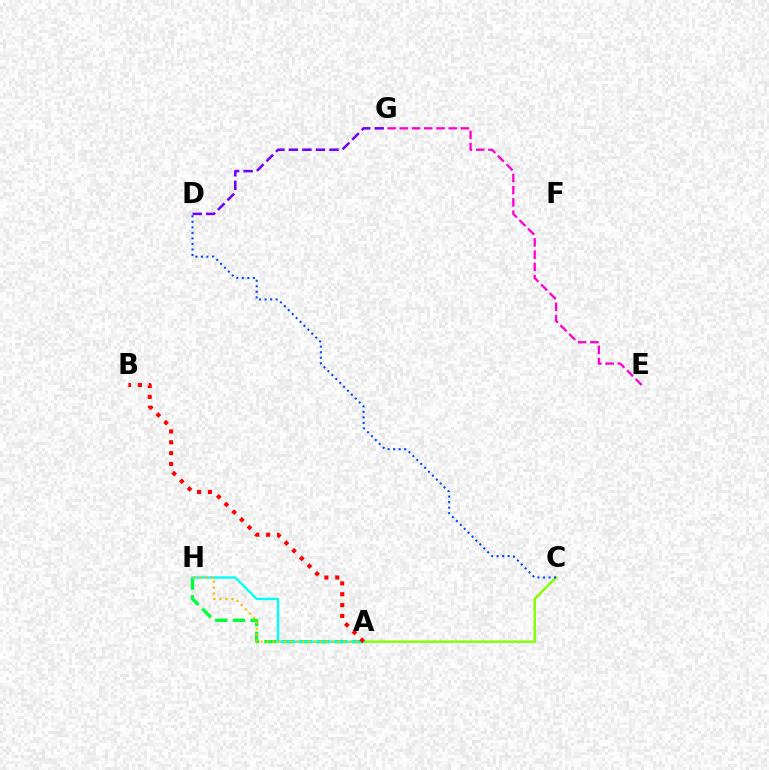{('D', 'G'): [{'color': '#7200ff', 'line_style': 'dashed', 'thickness': 1.84}], ('A', 'H'): [{'color': '#00ff39', 'line_style': 'dashed', 'thickness': 2.39}, {'color': '#00fff6', 'line_style': 'solid', 'thickness': 1.68}, {'color': '#ffbd00', 'line_style': 'dotted', 'thickness': 1.61}], ('A', 'C'): [{'color': '#84ff00', 'line_style': 'solid', 'thickness': 1.75}], ('A', 'B'): [{'color': '#ff0000', 'line_style': 'dotted', 'thickness': 2.95}], ('C', 'D'): [{'color': '#004bff', 'line_style': 'dotted', 'thickness': 1.5}], ('E', 'G'): [{'color': '#ff00cf', 'line_style': 'dashed', 'thickness': 1.66}]}